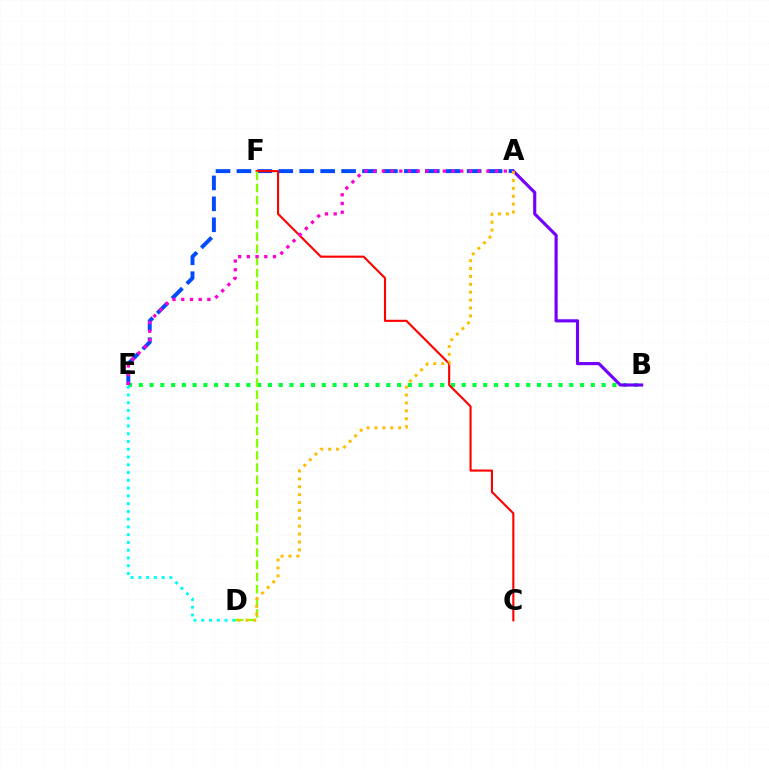{('B', 'E'): [{'color': '#00ff39', 'line_style': 'dotted', 'thickness': 2.92}], ('A', 'B'): [{'color': '#7200ff', 'line_style': 'solid', 'thickness': 2.26}], ('A', 'E'): [{'color': '#004bff', 'line_style': 'dashed', 'thickness': 2.84}, {'color': '#ff00cf', 'line_style': 'dotted', 'thickness': 2.37}], ('C', 'F'): [{'color': '#ff0000', 'line_style': 'solid', 'thickness': 1.53}], ('D', 'E'): [{'color': '#00fff6', 'line_style': 'dotted', 'thickness': 2.11}], ('D', 'F'): [{'color': '#84ff00', 'line_style': 'dashed', 'thickness': 1.65}], ('A', 'D'): [{'color': '#ffbd00', 'line_style': 'dotted', 'thickness': 2.14}]}